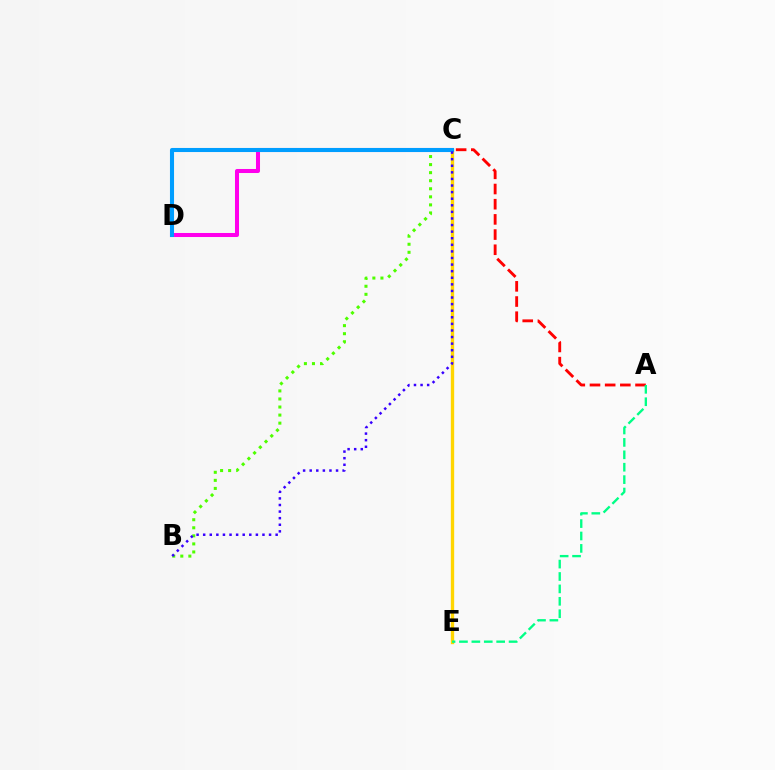{('A', 'C'): [{'color': '#ff0000', 'line_style': 'dashed', 'thickness': 2.06}], ('C', 'E'): [{'color': '#ffd500', 'line_style': 'solid', 'thickness': 2.42}], ('B', 'C'): [{'color': '#4fff00', 'line_style': 'dotted', 'thickness': 2.19}, {'color': '#3700ff', 'line_style': 'dotted', 'thickness': 1.79}], ('C', 'D'): [{'color': '#ff00ed', 'line_style': 'solid', 'thickness': 2.9}, {'color': '#009eff', 'line_style': 'solid', 'thickness': 2.94}], ('A', 'E'): [{'color': '#00ff86', 'line_style': 'dashed', 'thickness': 1.69}]}